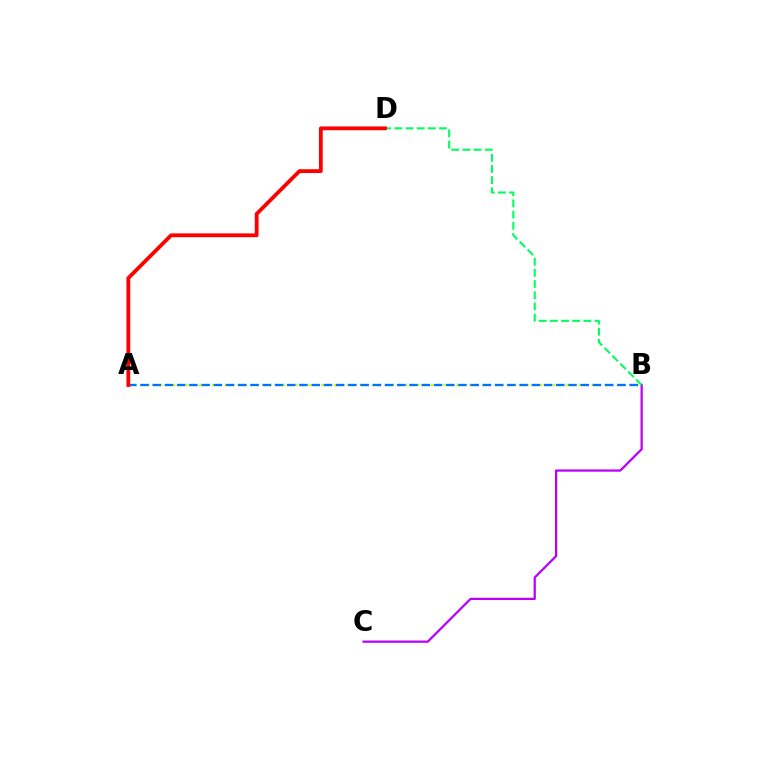{('A', 'B'): [{'color': '#d1ff00', 'line_style': 'dotted', 'thickness': 1.75}, {'color': '#0074ff', 'line_style': 'dashed', 'thickness': 1.66}], ('B', 'C'): [{'color': '#b900ff', 'line_style': 'solid', 'thickness': 1.62}], ('B', 'D'): [{'color': '#00ff5c', 'line_style': 'dashed', 'thickness': 1.52}], ('A', 'D'): [{'color': '#ff0000', 'line_style': 'solid', 'thickness': 2.73}]}